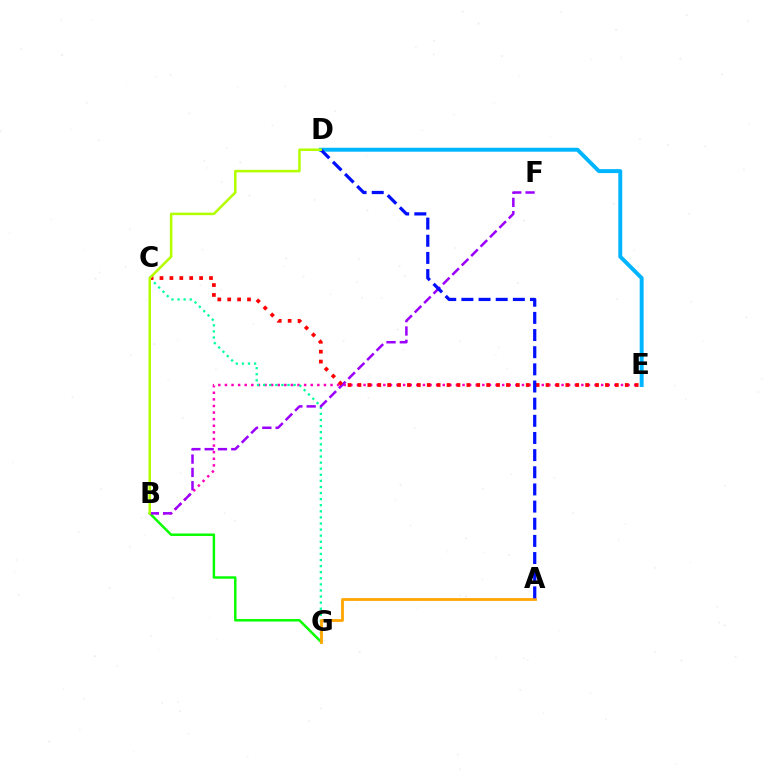{('B', 'E'): [{'color': '#ff00bd', 'line_style': 'dotted', 'thickness': 1.79}], ('D', 'E'): [{'color': '#00b5ff', 'line_style': 'solid', 'thickness': 2.83}], ('B', 'G'): [{'color': '#08ff00', 'line_style': 'solid', 'thickness': 1.79}], ('C', 'G'): [{'color': '#00ff9d', 'line_style': 'dotted', 'thickness': 1.65}], ('B', 'F'): [{'color': '#9b00ff', 'line_style': 'dashed', 'thickness': 1.81}], ('A', 'G'): [{'color': '#ffa500', 'line_style': 'solid', 'thickness': 2.01}], ('C', 'E'): [{'color': '#ff0000', 'line_style': 'dotted', 'thickness': 2.69}], ('A', 'D'): [{'color': '#0010ff', 'line_style': 'dashed', 'thickness': 2.33}], ('B', 'D'): [{'color': '#b3ff00', 'line_style': 'solid', 'thickness': 1.82}]}